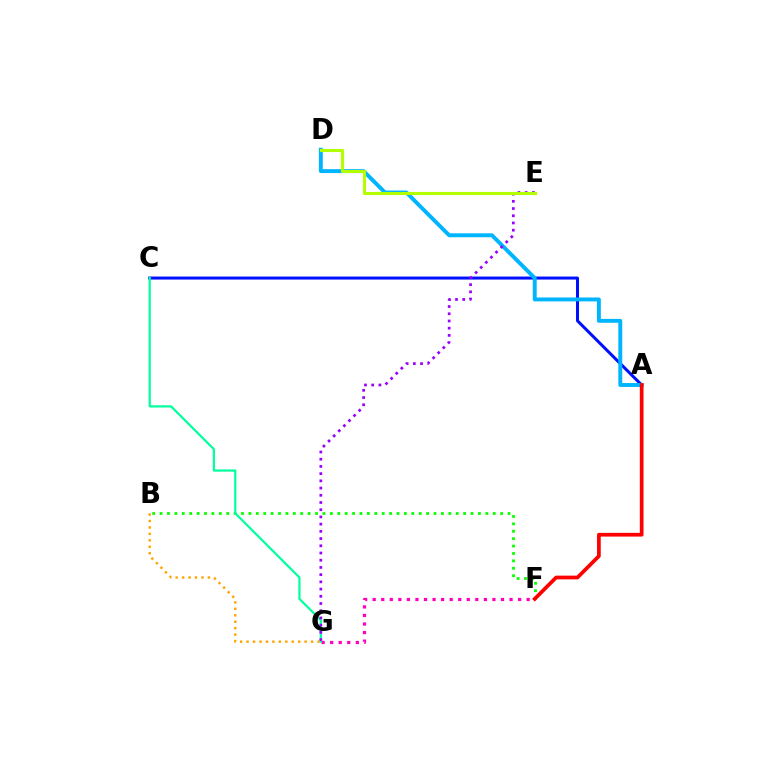{('A', 'C'): [{'color': '#0010ff', 'line_style': 'solid', 'thickness': 2.17}], ('B', 'F'): [{'color': '#08ff00', 'line_style': 'dotted', 'thickness': 2.01}], ('F', 'G'): [{'color': '#ff00bd', 'line_style': 'dotted', 'thickness': 2.32}], ('B', 'G'): [{'color': '#ffa500', 'line_style': 'dotted', 'thickness': 1.75}], ('C', 'G'): [{'color': '#00ff9d', 'line_style': 'solid', 'thickness': 1.58}], ('A', 'D'): [{'color': '#00b5ff', 'line_style': 'solid', 'thickness': 2.82}], ('E', 'G'): [{'color': '#9b00ff', 'line_style': 'dotted', 'thickness': 1.96}], ('A', 'F'): [{'color': '#ff0000', 'line_style': 'solid', 'thickness': 2.68}], ('D', 'E'): [{'color': '#b3ff00', 'line_style': 'solid', 'thickness': 2.23}]}